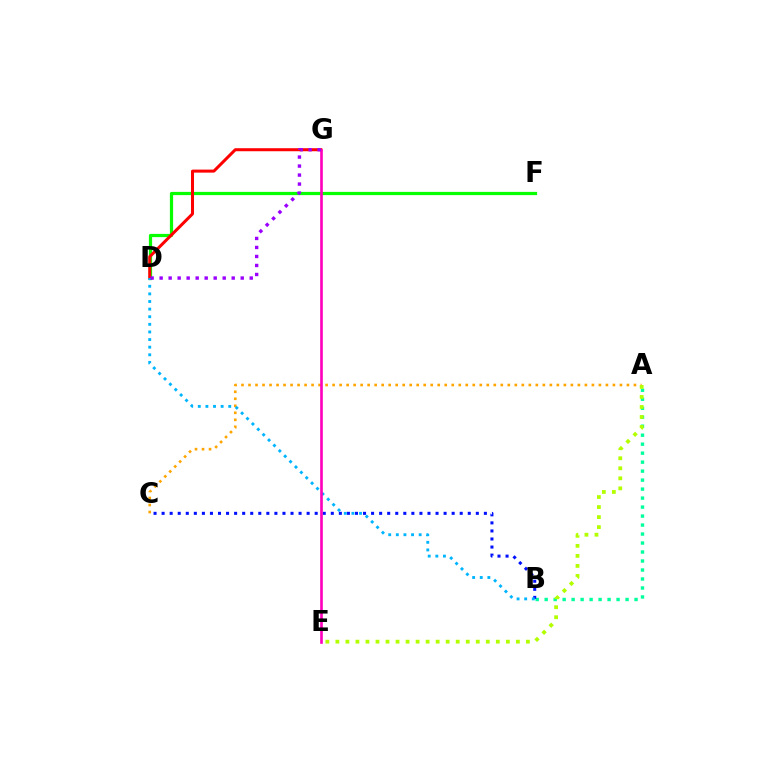{('A', 'C'): [{'color': '#ffa500', 'line_style': 'dotted', 'thickness': 1.9}], ('D', 'F'): [{'color': '#08ff00', 'line_style': 'solid', 'thickness': 2.32}], ('A', 'B'): [{'color': '#00ff9d', 'line_style': 'dotted', 'thickness': 2.44}], ('B', 'C'): [{'color': '#0010ff', 'line_style': 'dotted', 'thickness': 2.19}], ('D', 'G'): [{'color': '#ff0000', 'line_style': 'solid', 'thickness': 2.18}, {'color': '#9b00ff', 'line_style': 'dotted', 'thickness': 2.45}], ('A', 'E'): [{'color': '#b3ff00', 'line_style': 'dotted', 'thickness': 2.72}], ('B', 'D'): [{'color': '#00b5ff', 'line_style': 'dotted', 'thickness': 2.07}], ('E', 'G'): [{'color': '#ff00bd', 'line_style': 'solid', 'thickness': 1.9}]}